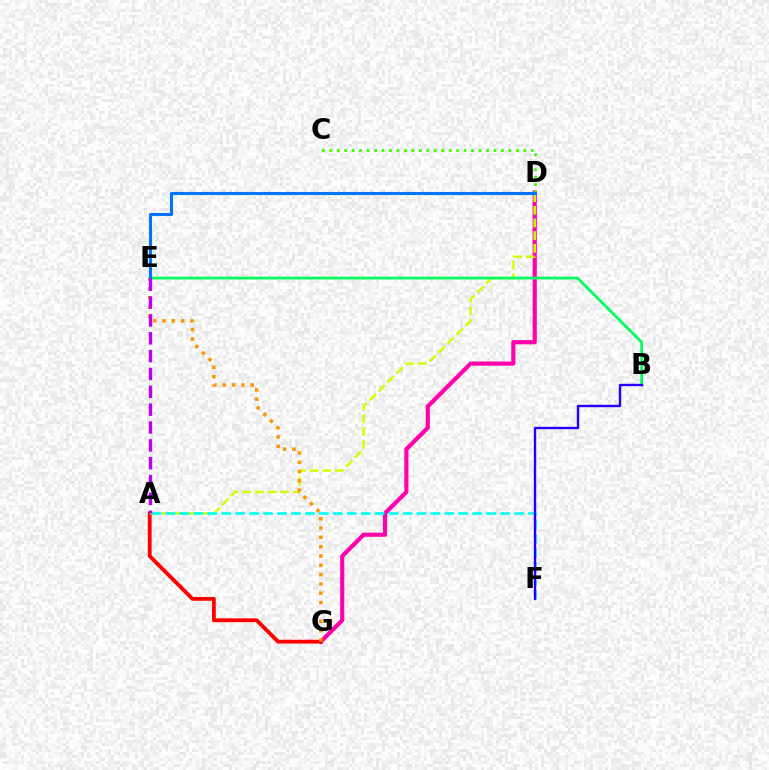{('D', 'G'): [{'color': '#ff00ac', 'line_style': 'solid', 'thickness': 3.0}], ('A', 'G'): [{'color': '#ff0000', 'line_style': 'solid', 'thickness': 2.75}], ('A', 'D'): [{'color': '#d1ff00', 'line_style': 'dashed', 'thickness': 1.72}], ('A', 'F'): [{'color': '#00fff6', 'line_style': 'dashed', 'thickness': 1.89}], ('C', 'D'): [{'color': '#3dff00', 'line_style': 'dotted', 'thickness': 2.03}], ('B', 'E'): [{'color': '#00ff5c', 'line_style': 'solid', 'thickness': 1.97}], ('B', 'F'): [{'color': '#2500ff', 'line_style': 'solid', 'thickness': 1.72}], ('E', 'G'): [{'color': '#ff9400', 'line_style': 'dotted', 'thickness': 2.53}], ('D', 'E'): [{'color': '#0074ff', 'line_style': 'solid', 'thickness': 2.22}], ('A', 'E'): [{'color': '#b900ff', 'line_style': 'dashed', 'thickness': 2.42}]}